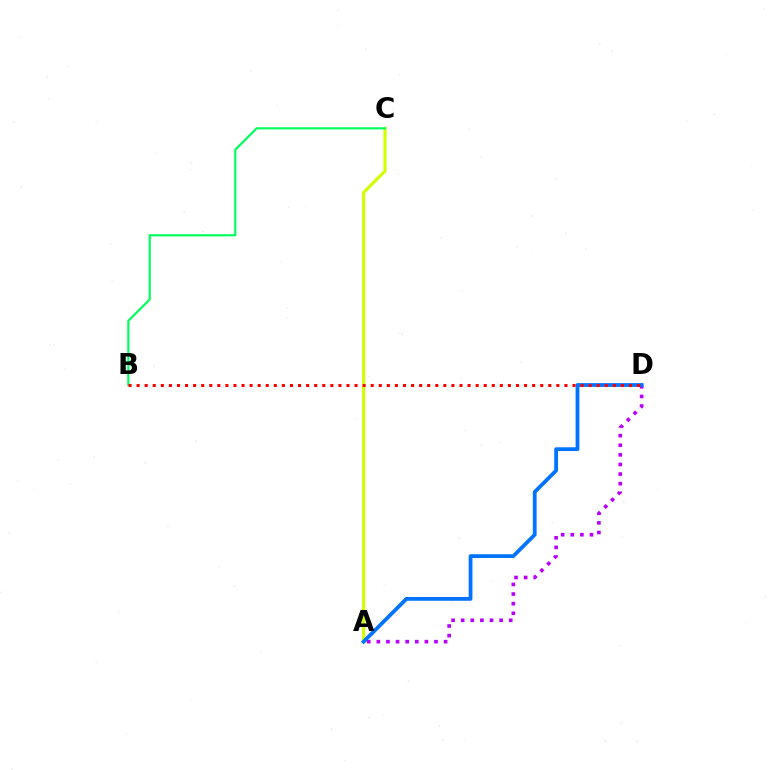{('A', 'D'): [{'color': '#b900ff', 'line_style': 'dotted', 'thickness': 2.61}, {'color': '#0074ff', 'line_style': 'solid', 'thickness': 2.72}], ('A', 'C'): [{'color': '#d1ff00', 'line_style': 'solid', 'thickness': 2.23}], ('B', 'C'): [{'color': '#00ff5c', 'line_style': 'solid', 'thickness': 1.57}], ('B', 'D'): [{'color': '#ff0000', 'line_style': 'dotted', 'thickness': 2.19}]}